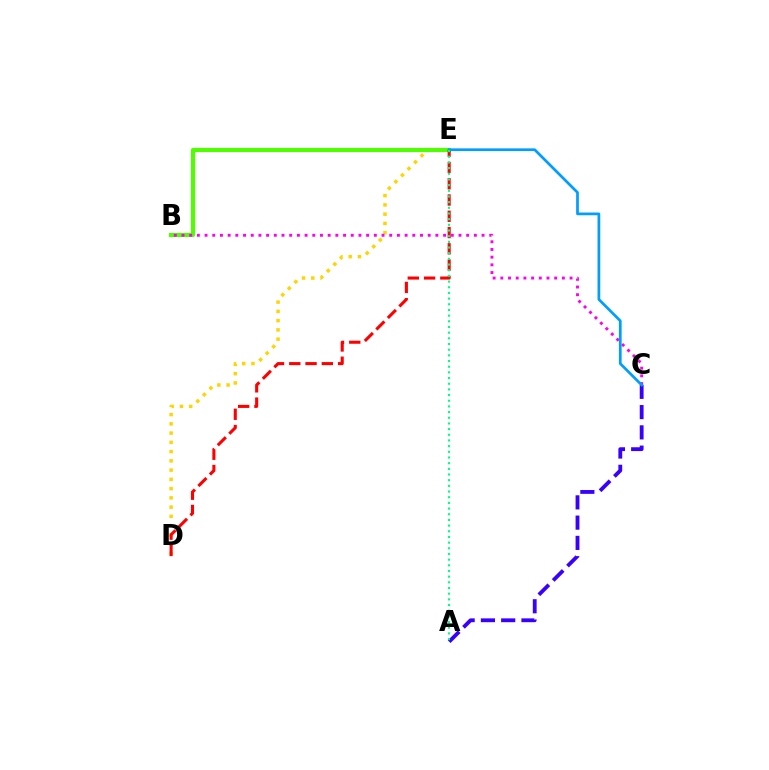{('D', 'E'): [{'color': '#ffd500', 'line_style': 'dotted', 'thickness': 2.51}, {'color': '#ff0000', 'line_style': 'dashed', 'thickness': 2.21}], ('B', 'E'): [{'color': '#4fff00', 'line_style': 'solid', 'thickness': 2.97}], ('A', 'C'): [{'color': '#3700ff', 'line_style': 'dashed', 'thickness': 2.75}], ('B', 'C'): [{'color': '#ff00ed', 'line_style': 'dotted', 'thickness': 2.09}], ('C', 'E'): [{'color': '#009eff', 'line_style': 'solid', 'thickness': 1.97}], ('A', 'E'): [{'color': '#00ff86', 'line_style': 'dotted', 'thickness': 1.54}]}